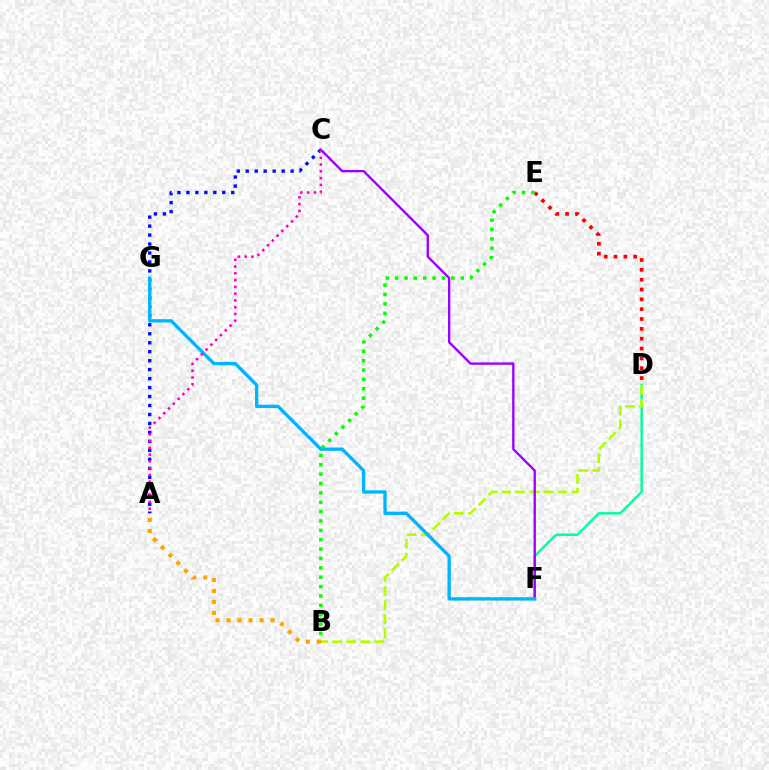{('D', 'F'): [{'color': '#00ff9d', 'line_style': 'solid', 'thickness': 1.76}], ('A', 'C'): [{'color': '#0010ff', 'line_style': 'dotted', 'thickness': 2.44}, {'color': '#ff00bd', 'line_style': 'dotted', 'thickness': 1.84}], ('D', 'E'): [{'color': '#ff0000', 'line_style': 'dotted', 'thickness': 2.67}], ('A', 'B'): [{'color': '#ffa500', 'line_style': 'dotted', 'thickness': 2.99}], ('B', 'D'): [{'color': '#b3ff00', 'line_style': 'dashed', 'thickness': 1.91}], ('C', 'F'): [{'color': '#9b00ff', 'line_style': 'solid', 'thickness': 1.69}], ('F', 'G'): [{'color': '#00b5ff', 'line_style': 'solid', 'thickness': 2.4}], ('B', 'E'): [{'color': '#08ff00', 'line_style': 'dotted', 'thickness': 2.55}]}